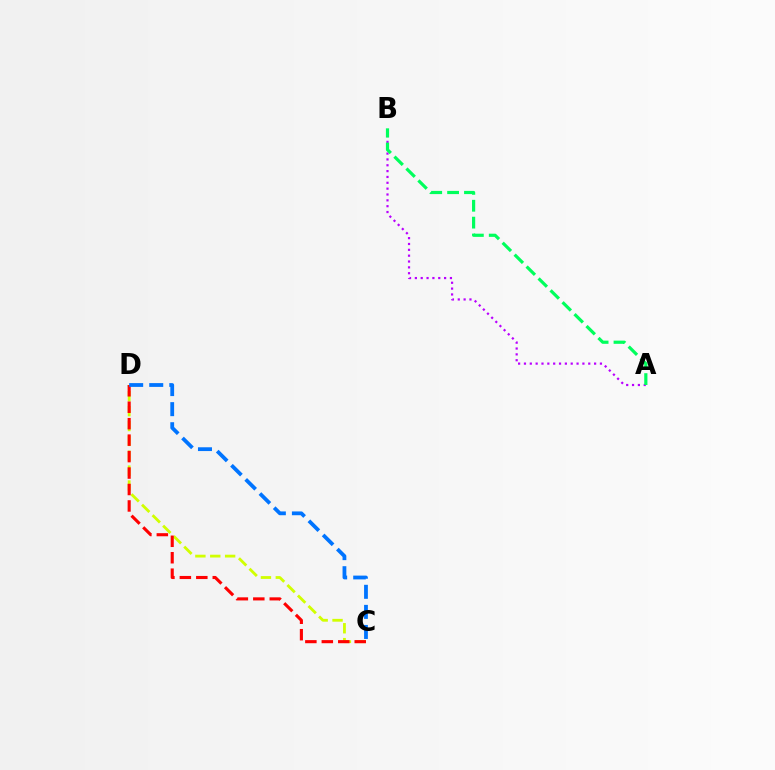{('C', 'D'): [{'color': '#d1ff00', 'line_style': 'dashed', 'thickness': 2.02}, {'color': '#ff0000', 'line_style': 'dashed', 'thickness': 2.24}, {'color': '#0074ff', 'line_style': 'dashed', 'thickness': 2.73}], ('A', 'B'): [{'color': '#b900ff', 'line_style': 'dotted', 'thickness': 1.59}, {'color': '#00ff5c', 'line_style': 'dashed', 'thickness': 2.29}]}